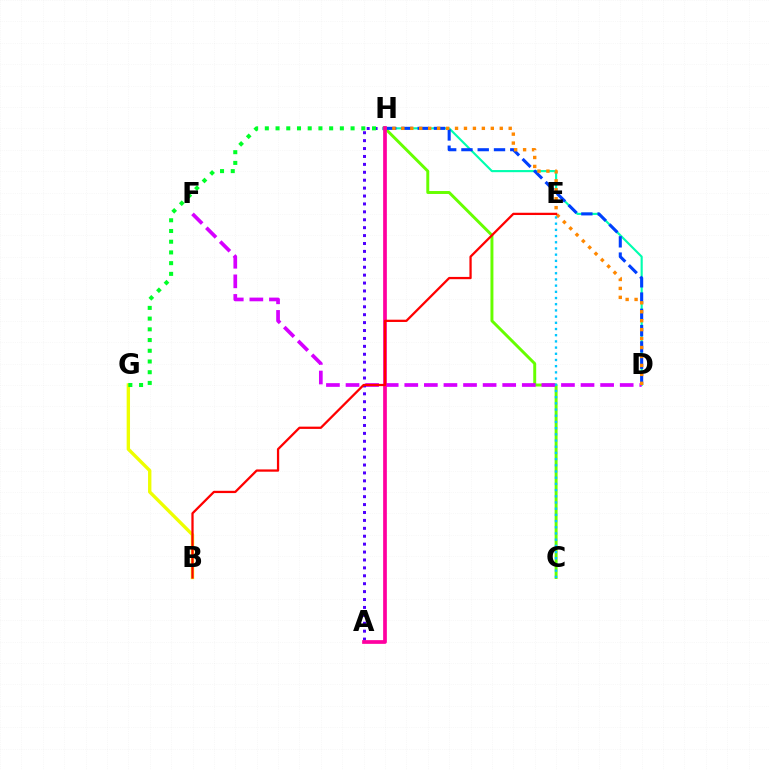{('D', 'H'): [{'color': '#00ffaf', 'line_style': 'solid', 'thickness': 1.54}, {'color': '#003fff', 'line_style': 'dashed', 'thickness': 2.21}, {'color': '#ff8800', 'line_style': 'dotted', 'thickness': 2.43}], ('C', 'H'): [{'color': '#66ff00', 'line_style': 'solid', 'thickness': 2.12}], ('D', 'F'): [{'color': '#d600ff', 'line_style': 'dashed', 'thickness': 2.66}], ('A', 'H'): [{'color': '#4f00ff', 'line_style': 'dotted', 'thickness': 2.15}, {'color': '#ff00a0', 'line_style': 'solid', 'thickness': 2.67}], ('B', 'G'): [{'color': '#eeff00', 'line_style': 'solid', 'thickness': 2.42}], ('G', 'H'): [{'color': '#00ff27', 'line_style': 'dotted', 'thickness': 2.91}], ('C', 'E'): [{'color': '#00c7ff', 'line_style': 'dotted', 'thickness': 1.68}], ('B', 'E'): [{'color': '#ff0000', 'line_style': 'solid', 'thickness': 1.64}]}